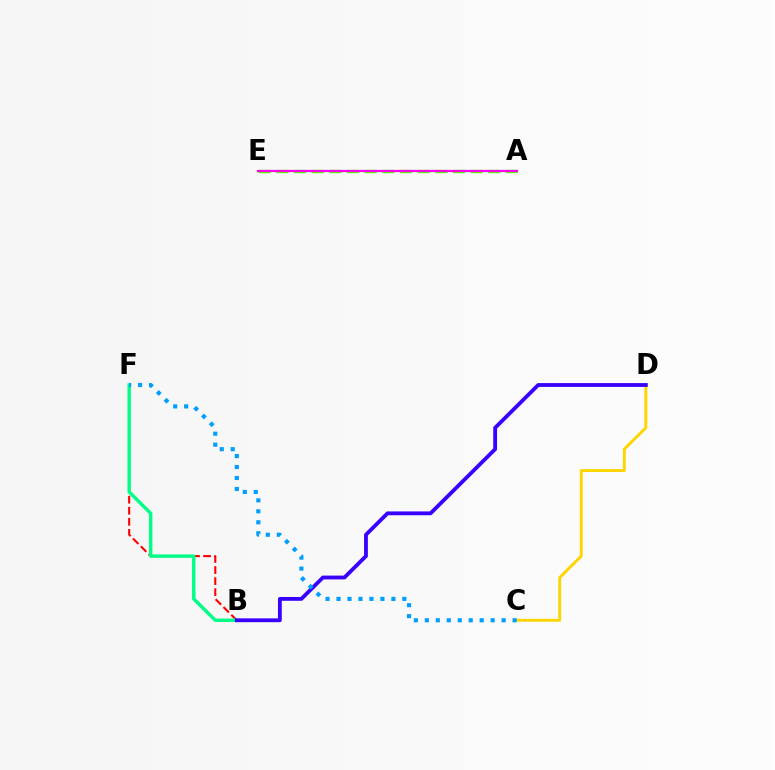{('A', 'E'): [{'color': '#4fff00', 'line_style': 'dashed', 'thickness': 2.4}, {'color': '#ff00ed', 'line_style': 'solid', 'thickness': 1.59}], ('B', 'F'): [{'color': '#ff0000', 'line_style': 'dashed', 'thickness': 1.5}, {'color': '#00ff86', 'line_style': 'solid', 'thickness': 2.44}], ('C', 'D'): [{'color': '#ffd500', 'line_style': 'solid', 'thickness': 2.11}], ('B', 'D'): [{'color': '#3700ff', 'line_style': 'solid', 'thickness': 2.75}], ('C', 'F'): [{'color': '#009eff', 'line_style': 'dotted', 'thickness': 2.98}]}